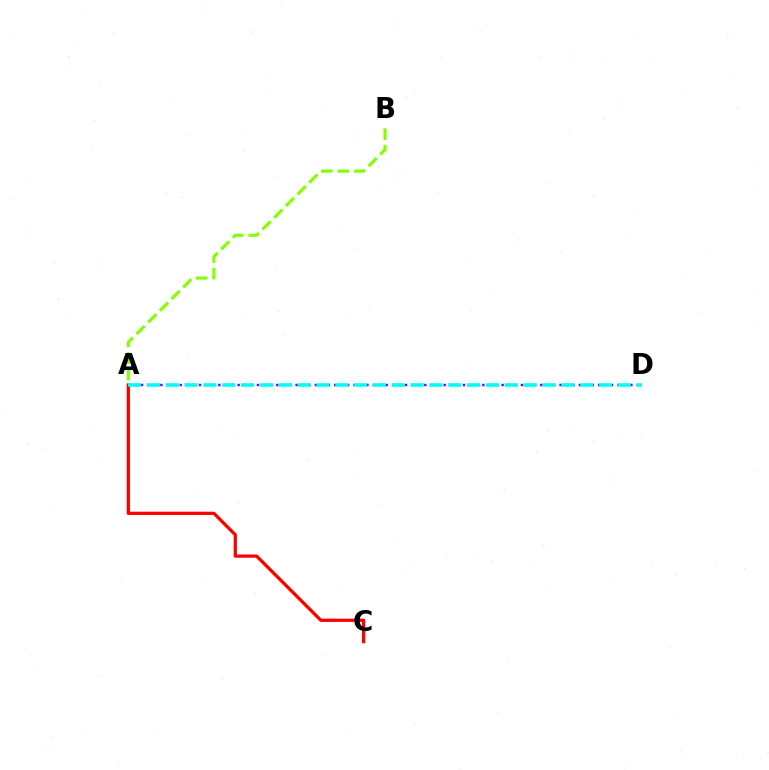{('A', 'C'): [{'color': '#ff0000', 'line_style': 'solid', 'thickness': 2.35}], ('A', 'D'): [{'color': '#7200ff', 'line_style': 'dotted', 'thickness': 1.75}, {'color': '#00fff6', 'line_style': 'dashed', 'thickness': 2.56}], ('A', 'B'): [{'color': '#84ff00', 'line_style': 'dashed', 'thickness': 2.25}]}